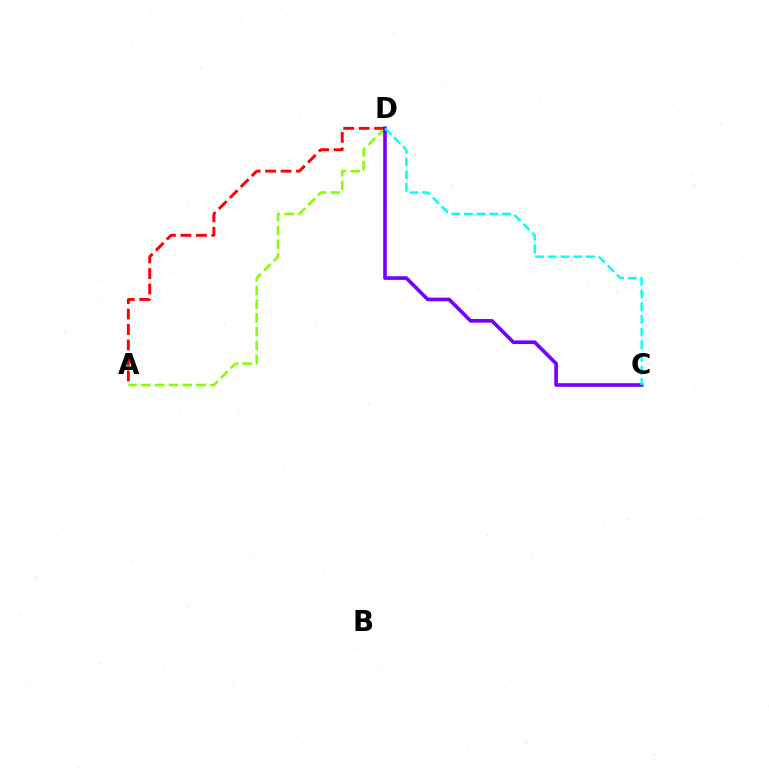{('A', 'D'): [{'color': '#84ff00', 'line_style': 'dashed', 'thickness': 1.87}, {'color': '#ff0000', 'line_style': 'dashed', 'thickness': 2.1}], ('C', 'D'): [{'color': '#7200ff', 'line_style': 'solid', 'thickness': 2.62}, {'color': '#00fff6', 'line_style': 'dashed', 'thickness': 1.72}]}